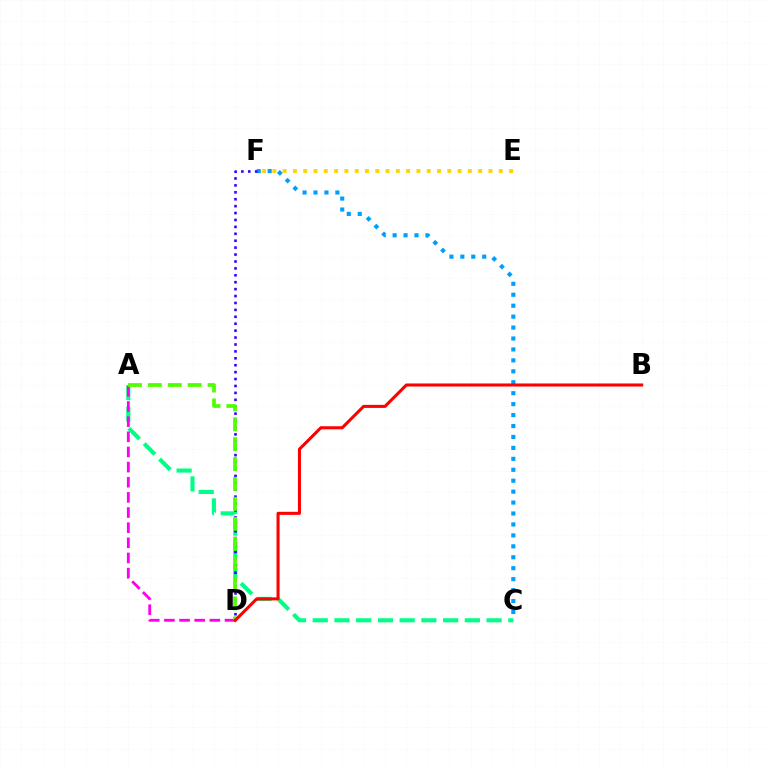{('C', 'F'): [{'color': '#009eff', 'line_style': 'dotted', 'thickness': 2.97}], ('E', 'F'): [{'color': '#ffd500', 'line_style': 'dotted', 'thickness': 2.8}], ('A', 'C'): [{'color': '#00ff86', 'line_style': 'dashed', 'thickness': 2.95}], ('A', 'D'): [{'color': '#ff00ed', 'line_style': 'dashed', 'thickness': 2.06}, {'color': '#4fff00', 'line_style': 'dashed', 'thickness': 2.7}], ('D', 'F'): [{'color': '#3700ff', 'line_style': 'dotted', 'thickness': 1.88}], ('B', 'D'): [{'color': '#ff0000', 'line_style': 'solid', 'thickness': 2.2}]}